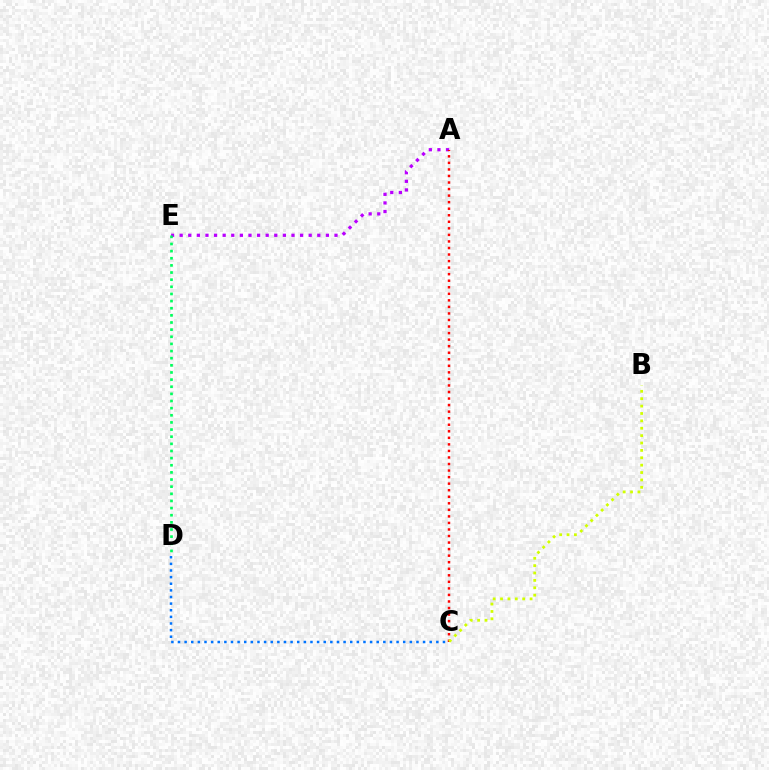{('A', 'E'): [{'color': '#b900ff', 'line_style': 'dotted', 'thickness': 2.34}], ('A', 'C'): [{'color': '#ff0000', 'line_style': 'dotted', 'thickness': 1.78}], ('D', 'E'): [{'color': '#00ff5c', 'line_style': 'dotted', 'thickness': 1.94}], ('B', 'C'): [{'color': '#d1ff00', 'line_style': 'dotted', 'thickness': 2.01}], ('C', 'D'): [{'color': '#0074ff', 'line_style': 'dotted', 'thickness': 1.8}]}